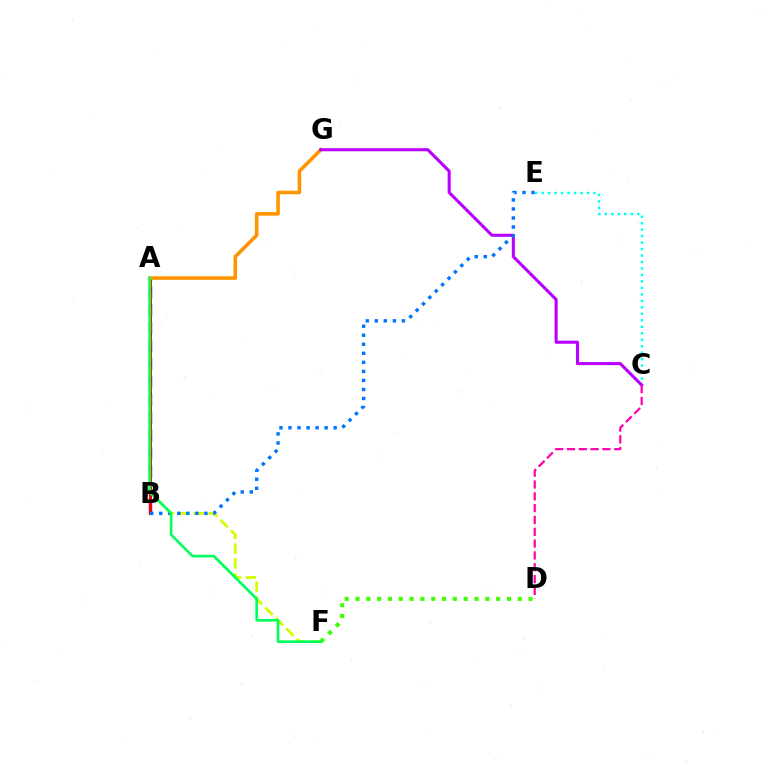{('A', 'B'): [{'color': '#2500ff', 'line_style': 'dashed', 'thickness': 2.43}, {'color': '#ff0000', 'line_style': 'solid', 'thickness': 2.17}], ('D', 'F'): [{'color': '#3dff00', 'line_style': 'dotted', 'thickness': 2.94}], ('A', 'G'): [{'color': '#ff9400', 'line_style': 'solid', 'thickness': 2.56}], ('A', 'F'): [{'color': '#d1ff00', 'line_style': 'dashed', 'thickness': 2.02}, {'color': '#00ff5c', 'line_style': 'solid', 'thickness': 1.89}], ('C', 'E'): [{'color': '#00fff6', 'line_style': 'dotted', 'thickness': 1.76}], ('C', 'G'): [{'color': '#b900ff', 'line_style': 'solid', 'thickness': 2.22}], ('B', 'E'): [{'color': '#0074ff', 'line_style': 'dotted', 'thickness': 2.45}], ('C', 'D'): [{'color': '#ff00ac', 'line_style': 'dashed', 'thickness': 1.61}]}